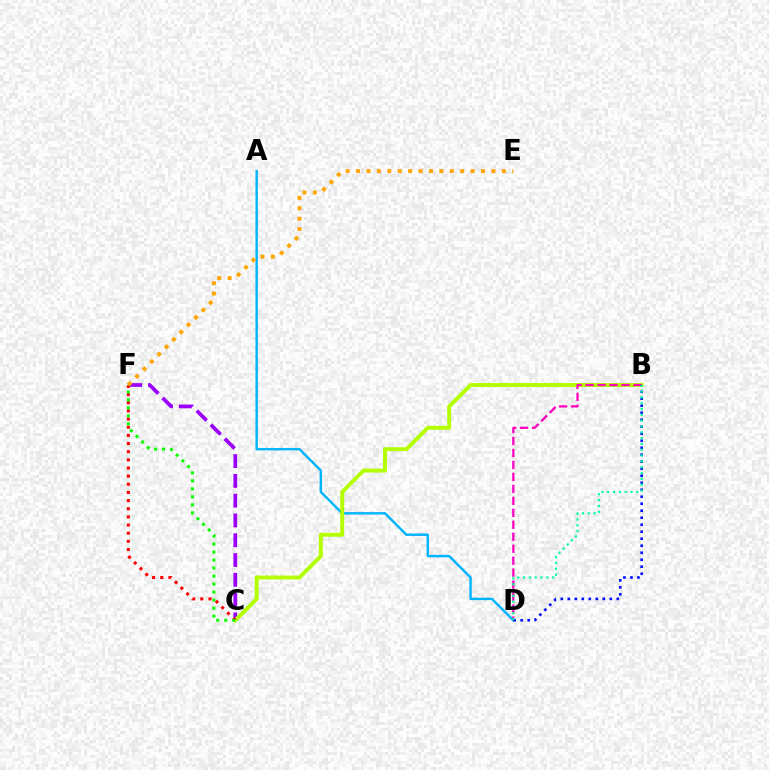{('C', 'F'): [{'color': '#9b00ff', 'line_style': 'dashed', 'thickness': 2.69}, {'color': '#ff0000', 'line_style': 'dotted', 'thickness': 2.21}, {'color': '#08ff00', 'line_style': 'dotted', 'thickness': 2.18}], ('A', 'D'): [{'color': '#00b5ff', 'line_style': 'solid', 'thickness': 1.76}], ('B', 'C'): [{'color': '#b3ff00', 'line_style': 'solid', 'thickness': 2.83}], ('B', 'D'): [{'color': '#ff00bd', 'line_style': 'dashed', 'thickness': 1.63}, {'color': '#0010ff', 'line_style': 'dotted', 'thickness': 1.9}, {'color': '#00ff9d', 'line_style': 'dotted', 'thickness': 1.58}], ('E', 'F'): [{'color': '#ffa500', 'line_style': 'dotted', 'thickness': 2.83}]}